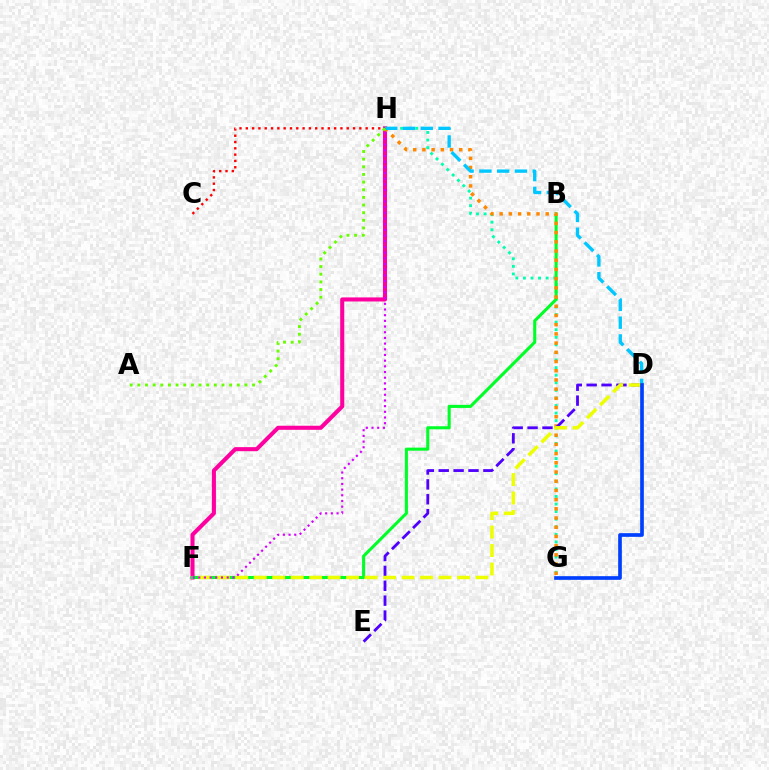{('G', 'H'): [{'color': '#00ffaf', 'line_style': 'dotted', 'thickness': 2.06}, {'color': '#ff8800', 'line_style': 'dotted', 'thickness': 2.5}], ('F', 'H'): [{'color': '#ff00a0', 'line_style': 'solid', 'thickness': 2.93}, {'color': '#d600ff', 'line_style': 'dotted', 'thickness': 1.54}], ('C', 'H'): [{'color': '#ff0000', 'line_style': 'dotted', 'thickness': 1.71}], ('B', 'F'): [{'color': '#00ff27', 'line_style': 'solid', 'thickness': 2.21}], ('D', 'E'): [{'color': '#4f00ff', 'line_style': 'dashed', 'thickness': 2.02}], ('D', 'H'): [{'color': '#00c7ff', 'line_style': 'dashed', 'thickness': 2.41}], ('D', 'F'): [{'color': '#eeff00', 'line_style': 'dashed', 'thickness': 2.51}], ('D', 'G'): [{'color': '#003fff', 'line_style': 'solid', 'thickness': 2.65}], ('A', 'H'): [{'color': '#66ff00', 'line_style': 'dotted', 'thickness': 2.08}]}